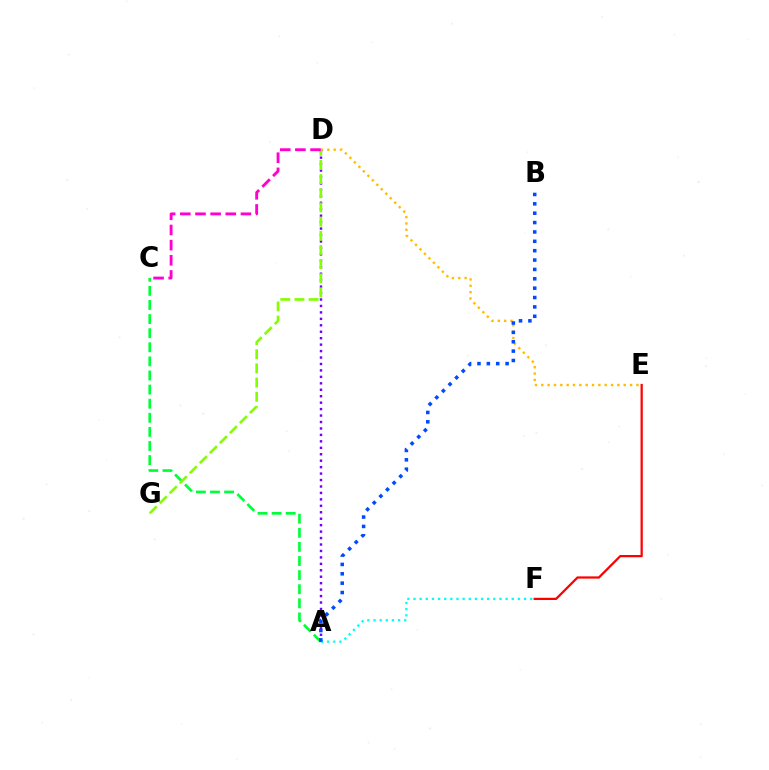{('A', 'C'): [{'color': '#00ff39', 'line_style': 'dashed', 'thickness': 1.92}], ('D', 'E'): [{'color': '#ffbd00', 'line_style': 'dotted', 'thickness': 1.72}], ('A', 'D'): [{'color': '#7200ff', 'line_style': 'dotted', 'thickness': 1.75}], ('E', 'F'): [{'color': '#ff0000', 'line_style': 'solid', 'thickness': 1.61}], ('A', 'F'): [{'color': '#00fff6', 'line_style': 'dotted', 'thickness': 1.67}], ('D', 'G'): [{'color': '#84ff00', 'line_style': 'dashed', 'thickness': 1.93}], ('A', 'B'): [{'color': '#004bff', 'line_style': 'dotted', 'thickness': 2.55}], ('C', 'D'): [{'color': '#ff00cf', 'line_style': 'dashed', 'thickness': 2.06}]}